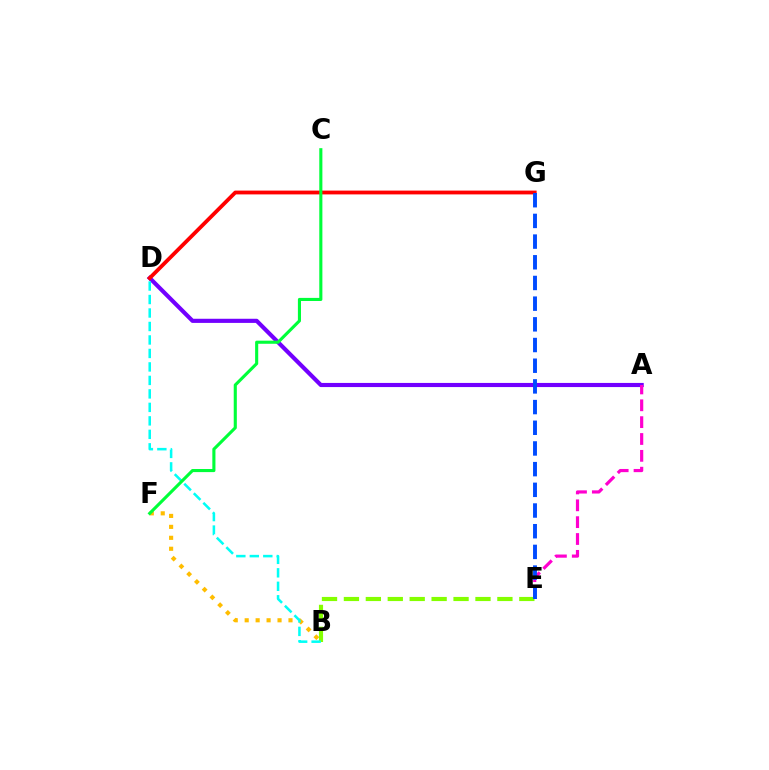{('A', 'D'): [{'color': '#7200ff', 'line_style': 'solid', 'thickness': 2.98}], ('A', 'E'): [{'color': '#ff00cf', 'line_style': 'dashed', 'thickness': 2.29}], ('B', 'E'): [{'color': '#84ff00', 'line_style': 'dashed', 'thickness': 2.98}], ('B', 'F'): [{'color': '#ffbd00', 'line_style': 'dotted', 'thickness': 2.98}], ('B', 'D'): [{'color': '#00fff6', 'line_style': 'dashed', 'thickness': 1.83}], ('D', 'G'): [{'color': '#ff0000', 'line_style': 'solid', 'thickness': 2.74}], ('E', 'G'): [{'color': '#004bff', 'line_style': 'dashed', 'thickness': 2.81}], ('C', 'F'): [{'color': '#00ff39', 'line_style': 'solid', 'thickness': 2.23}]}